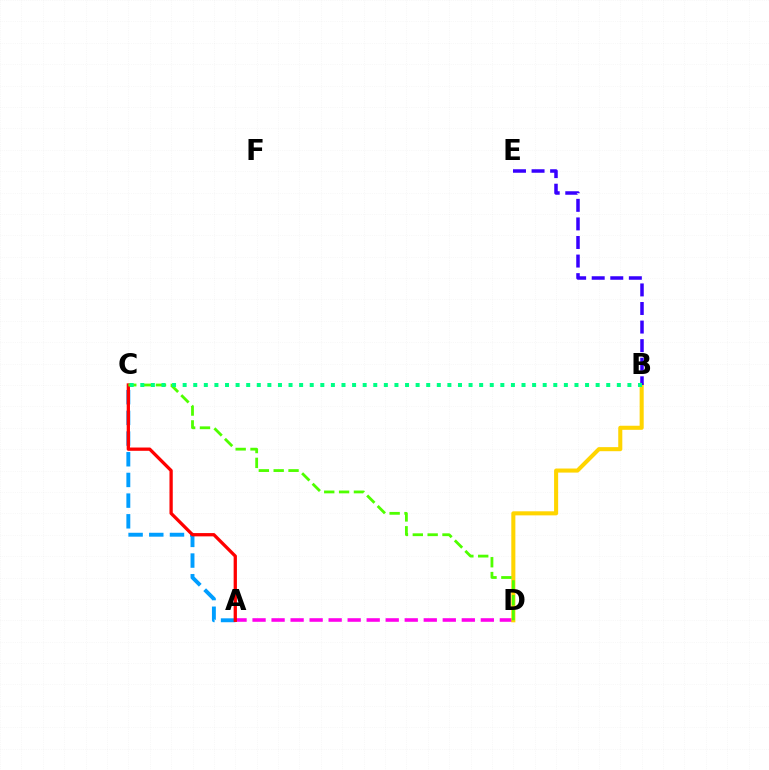{('A', 'D'): [{'color': '#ff00ed', 'line_style': 'dashed', 'thickness': 2.58}], ('A', 'C'): [{'color': '#009eff', 'line_style': 'dashed', 'thickness': 2.81}, {'color': '#ff0000', 'line_style': 'solid', 'thickness': 2.36}], ('B', 'D'): [{'color': '#ffd500', 'line_style': 'solid', 'thickness': 2.93}], ('B', 'E'): [{'color': '#3700ff', 'line_style': 'dashed', 'thickness': 2.52}], ('C', 'D'): [{'color': '#4fff00', 'line_style': 'dashed', 'thickness': 2.02}], ('B', 'C'): [{'color': '#00ff86', 'line_style': 'dotted', 'thickness': 2.88}]}